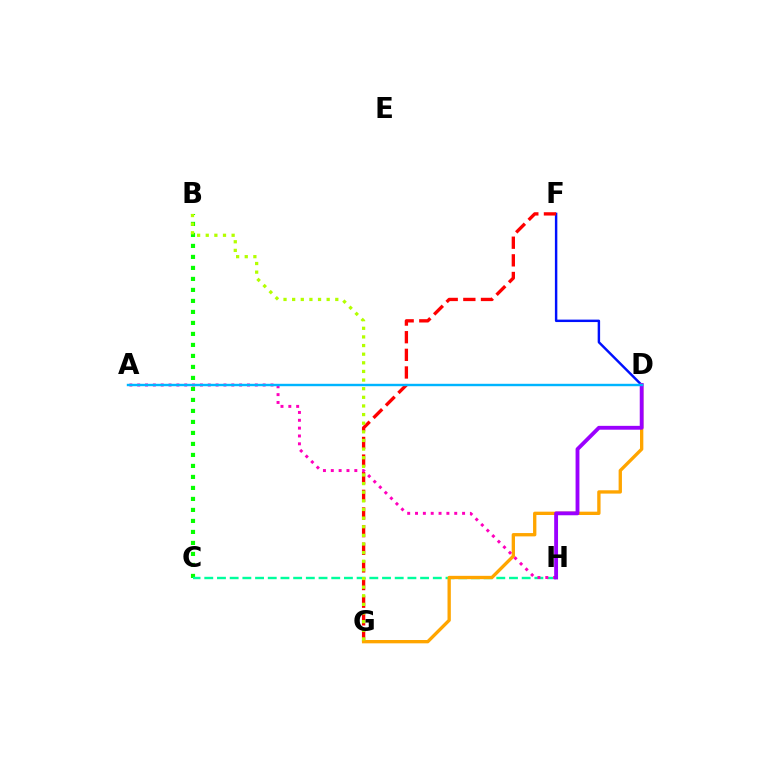{('D', 'F'): [{'color': '#0010ff', 'line_style': 'solid', 'thickness': 1.76}], ('F', 'G'): [{'color': '#ff0000', 'line_style': 'dashed', 'thickness': 2.4}], ('B', 'C'): [{'color': '#08ff00', 'line_style': 'dotted', 'thickness': 2.99}], ('C', 'H'): [{'color': '#00ff9d', 'line_style': 'dashed', 'thickness': 1.72}], ('D', 'G'): [{'color': '#ffa500', 'line_style': 'solid', 'thickness': 2.4}], ('A', 'H'): [{'color': '#ff00bd', 'line_style': 'dotted', 'thickness': 2.13}], ('D', 'H'): [{'color': '#9b00ff', 'line_style': 'solid', 'thickness': 2.77}], ('B', 'G'): [{'color': '#b3ff00', 'line_style': 'dotted', 'thickness': 2.34}], ('A', 'D'): [{'color': '#00b5ff', 'line_style': 'solid', 'thickness': 1.73}]}